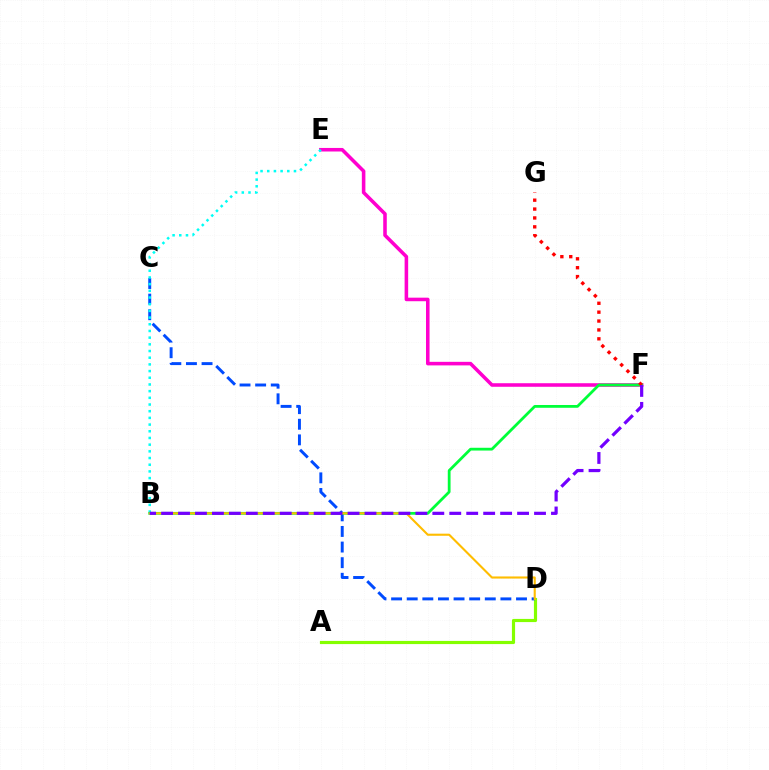{('E', 'F'): [{'color': '#ff00cf', 'line_style': 'solid', 'thickness': 2.56}], ('A', 'D'): [{'color': '#84ff00', 'line_style': 'solid', 'thickness': 2.28}], ('C', 'D'): [{'color': '#004bff', 'line_style': 'dashed', 'thickness': 2.12}], ('B', 'E'): [{'color': '#00fff6', 'line_style': 'dotted', 'thickness': 1.82}], ('B', 'F'): [{'color': '#00ff39', 'line_style': 'solid', 'thickness': 2.01}, {'color': '#7200ff', 'line_style': 'dashed', 'thickness': 2.3}], ('B', 'D'): [{'color': '#ffbd00', 'line_style': 'solid', 'thickness': 1.52}], ('F', 'G'): [{'color': '#ff0000', 'line_style': 'dotted', 'thickness': 2.41}]}